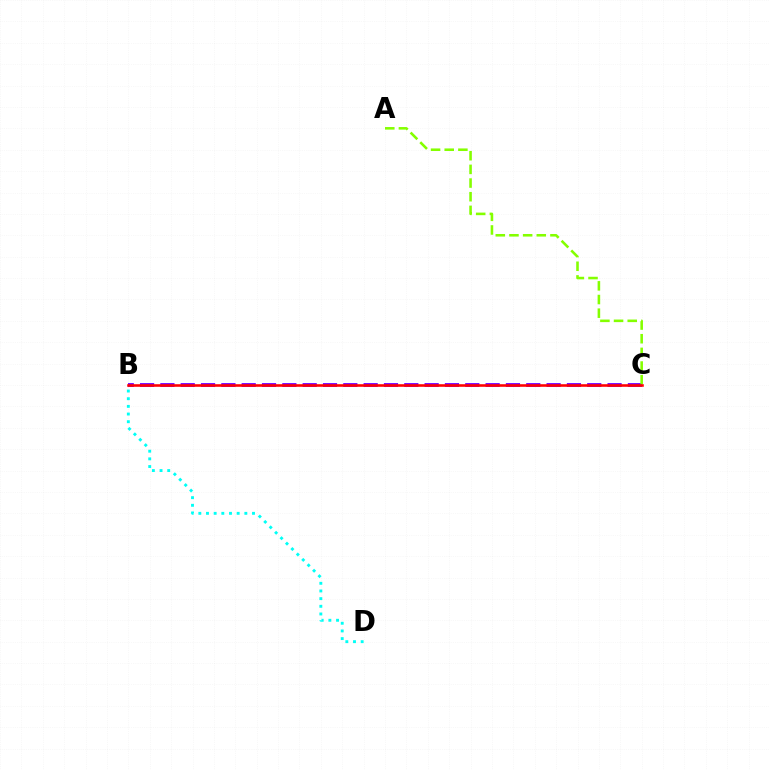{('B', 'D'): [{'color': '#00fff6', 'line_style': 'dotted', 'thickness': 2.08}], ('B', 'C'): [{'color': '#7200ff', 'line_style': 'dashed', 'thickness': 2.76}, {'color': '#ff0000', 'line_style': 'solid', 'thickness': 1.85}], ('A', 'C'): [{'color': '#84ff00', 'line_style': 'dashed', 'thickness': 1.86}]}